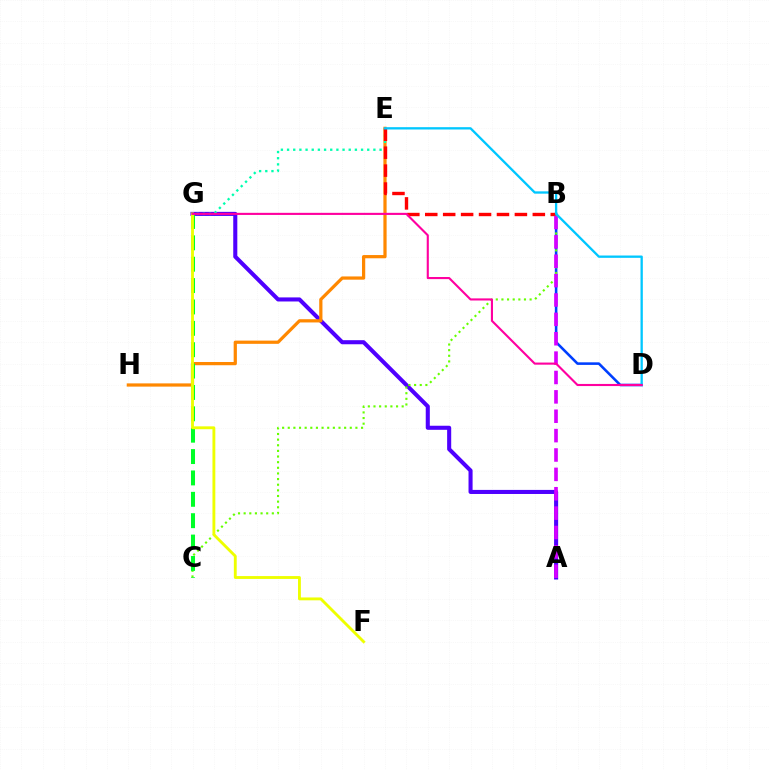{('B', 'D'): [{'color': '#003fff', 'line_style': 'solid', 'thickness': 1.85}], ('A', 'G'): [{'color': '#4f00ff', 'line_style': 'solid', 'thickness': 2.93}], ('E', 'H'): [{'color': '#ff8800', 'line_style': 'solid', 'thickness': 2.33}], ('E', 'G'): [{'color': '#00ffaf', 'line_style': 'dotted', 'thickness': 1.68}], ('B', 'E'): [{'color': '#ff0000', 'line_style': 'dashed', 'thickness': 2.44}], ('B', 'C'): [{'color': '#66ff00', 'line_style': 'dotted', 'thickness': 1.53}], ('C', 'G'): [{'color': '#00ff27', 'line_style': 'dashed', 'thickness': 2.9}], ('A', 'B'): [{'color': '#d600ff', 'line_style': 'dashed', 'thickness': 2.63}], ('D', 'E'): [{'color': '#00c7ff', 'line_style': 'solid', 'thickness': 1.67}], ('F', 'G'): [{'color': '#eeff00', 'line_style': 'solid', 'thickness': 2.06}], ('D', 'G'): [{'color': '#ff00a0', 'line_style': 'solid', 'thickness': 1.52}]}